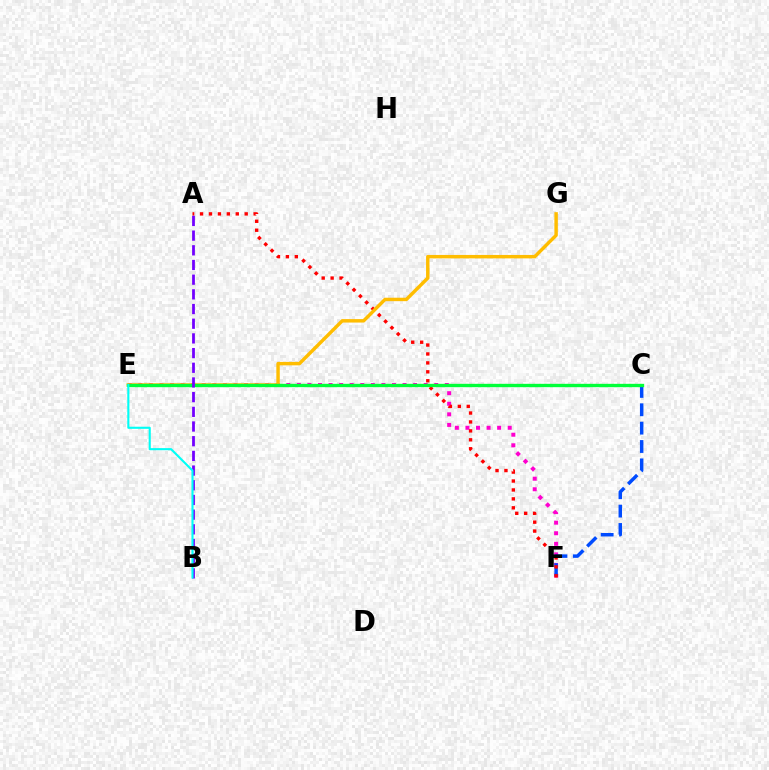{('C', 'E'): [{'color': '#84ff00', 'line_style': 'dotted', 'thickness': 1.53}, {'color': '#00ff39', 'line_style': 'solid', 'thickness': 2.4}], ('E', 'F'): [{'color': '#ff00cf', 'line_style': 'dotted', 'thickness': 2.87}], ('C', 'F'): [{'color': '#004bff', 'line_style': 'dashed', 'thickness': 2.49}], ('A', 'F'): [{'color': '#ff0000', 'line_style': 'dotted', 'thickness': 2.43}], ('E', 'G'): [{'color': '#ffbd00', 'line_style': 'solid', 'thickness': 2.48}], ('A', 'B'): [{'color': '#7200ff', 'line_style': 'dashed', 'thickness': 1.99}], ('B', 'E'): [{'color': '#00fff6', 'line_style': 'solid', 'thickness': 1.52}]}